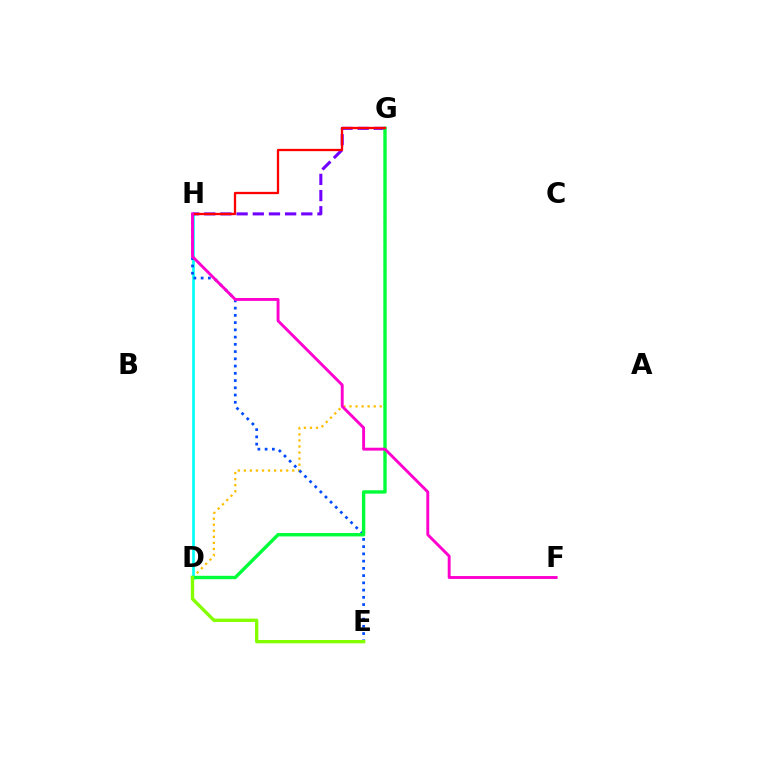{('D', 'G'): [{'color': '#ffbd00', 'line_style': 'dotted', 'thickness': 1.64}, {'color': '#00ff39', 'line_style': 'solid', 'thickness': 2.43}], ('D', 'H'): [{'color': '#00fff6', 'line_style': 'solid', 'thickness': 1.9}], ('G', 'H'): [{'color': '#7200ff', 'line_style': 'dashed', 'thickness': 2.2}, {'color': '#ff0000', 'line_style': 'solid', 'thickness': 1.65}], ('E', 'H'): [{'color': '#004bff', 'line_style': 'dotted', 'thickness': 1.97}], ('F', 'H'): [{'color': '#ff00cf', 'line_style': 'solid', 'thickness': 2.09}], ('D', 'E'): [{'color': '#84ff00', 'line_style': 'solid', 'thickness': 2.41}]}